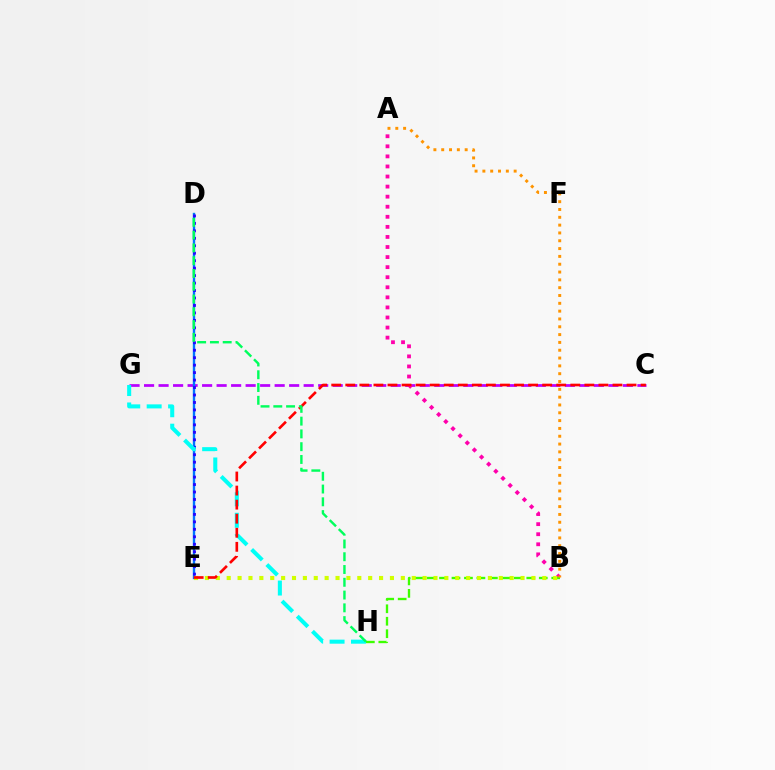{('C', 'G'): [{'color': '#b900ff', 'line_style': 'dashed', 'thickness': 1.97}], ('A', 'B'): [{'color': '#ff00ac', 'line_style': 'dotted', 'thickness': 2.74}, {'color': '#ff9400', 'line_style': 'dotted', 'thickness': 2.12}], ('B', 'H'): [{'color': '#3dff00', 'line_style': 'dashed', 'thickness': 1.69}], ('D', 'E'): [{'color': '#0074ff', 'line_style': 'solid', 'thickness': 1.72}, {'color': '#2500ff', 'line_style': 'dotted', 'thickness': 2.03}], ('B', 'E'): [{'color': '#d1ff00', 'line_style': 'dotted', 'thickness': 2.96}], ('G', 'H'): [{'color': '#00fff6', 'line_style': 'dashed', 'thickness': 2.91}], ('C', 'E'): [{'color': '#ff0000', 'line_style': 'dashed', 'thickness': 1.91}], ('D', 'H'): [{'color': '#00ff5c', 'line_style': 'dashed', 'thickness': 1.74}]}